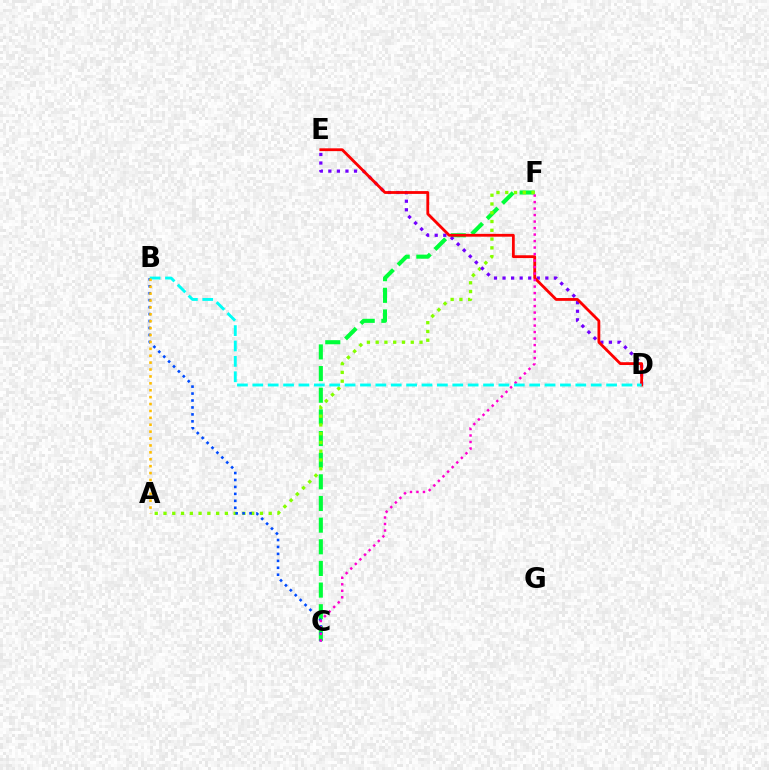{('C', 'F'): [{'color': '#00ff39', 'line_style': 'dashed', 'thickness': 2.94}, {'color': '#ff00cf', 'line_style': 'dotted', 'thickness': 1.77}], ('A', 'F'): [{'color': '#84ff00', 'line_style': 'dotted', 'thickness': 2.38}], ('D', 'E'): [{'color': '#7200ff', 'line_style': 'dotted', 'thickness': 2.32}, {'color': '#ff0000', 'line_style': 'solid', 'thickness': 2.03}], ('B', 'C'): [{'color': '#004bff', 'line_style': 'dotted', 'thickness': 1.89}], ('B', 'D'): [{'color': '#00fff6', 'line_style': 'dashed', 'thickness': 2.09}], ('A', 'B'): [{'color': '#ffbd00', 'line_style': 'dotted', 'thickness': 1.88}]}